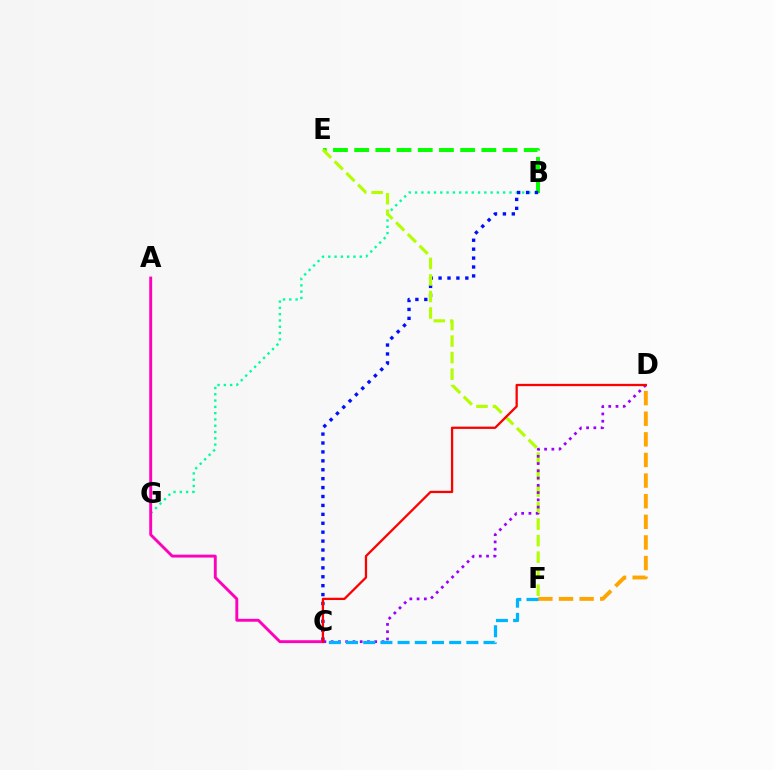{('B', 'G'): [{'color': '#00ff9d', 'line_style': 'dotted', 'thickness': 1.71}], ('B', 'E'): [{'color': '#08ff00', 'line_style': 'dashed', 'thickness': 2.88}], ('B', 'C'): [{'color': '#0010ff', 'line_style': 'dotted', 'thickness': 2.42}], ('E', 'F'): [{'color': '#b3ff00', 'line_style': 'dashed', 'thickness': 2.25}], ('C', 'D'): [{'color': '#9b00ff', 'line_style': 'dotted', 'thickness': 1.97}, {'color': '#ff0000', 'line_style': 'solid', 'thickness': 1.64}], ('D', 'F'): [{'color': '#ffa500', 'line_style': 'dashed', 'thickness': 2.8}], ('A', 'C'): [{'color': '#ff00bd', 'line_style': 'solid', 'thickness': 2.09}], ('C', 'F'): [{'color': '#00b5ff', 'line_style': 'dashed', 'thickness': 2.34}]}